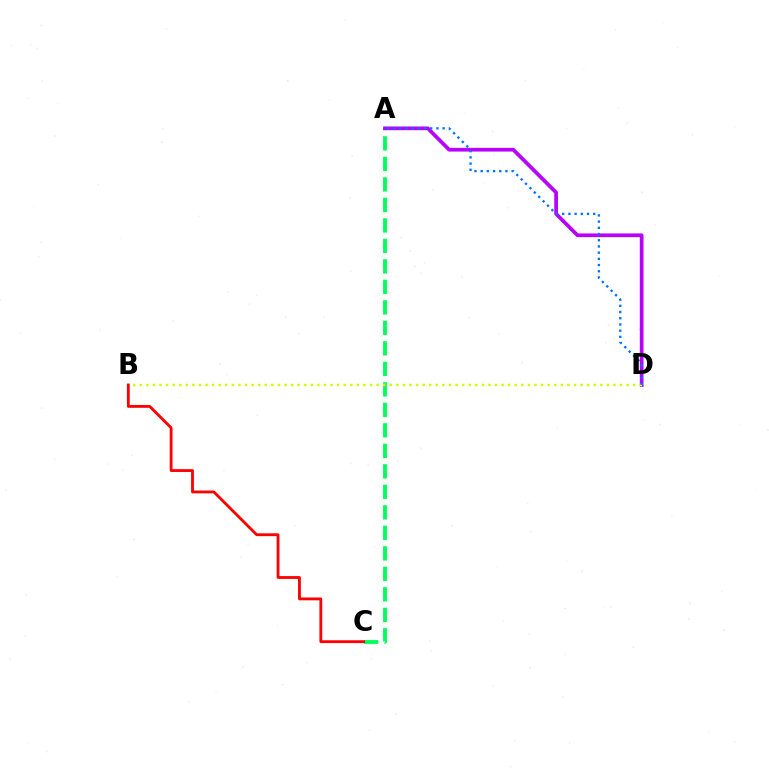{('A', 'C'): [{'color': '#00ff5c', 'line_style': 'dashed', 'thickness': 2.78}], ('A', 'D'): [{'color': '#b900ff', 'line_style': 'solid', 'thickness': 2.67}, {'color': '#0074ff', 'line_style': 'dotted', 'thickness': 1.69}], ('B', 'D'): [{'color': '#d1ff00', 'line_style': 'dotted', 'thickness': 1.79}], ('B', 'C'): [{'color': '#ff0000', 'line_style': 'solid', 'thickness': 2.04}]}